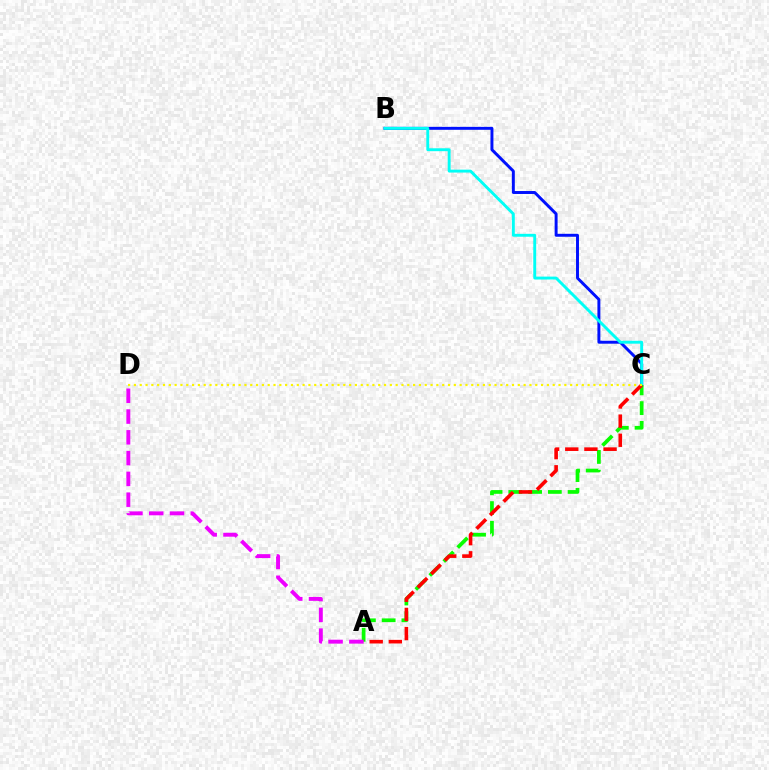{('B', 'C'): [{'color': '#0010ff', 'line_style': 'solid', 'thickness': 2.12}, {'color': '#00fff6', 'line_style': 'solid', 'thickness': 2.09}], ('A', 'C'): [{'color': '#08ff00', 'line_style': 'dashed', 'thickness': 2.68}, {'color': '#ff0000', 'line_style': 'dashed', 'thickness': 2.6}], ('A', 'D'): [{'color': '#ee00ff', 'line_style': 'dashed', 'thickness': 2.82}], ('C', 'D'): [{'color': '#fcf500', 'line_style': 'dotted', 'thickness': 1.58}]}